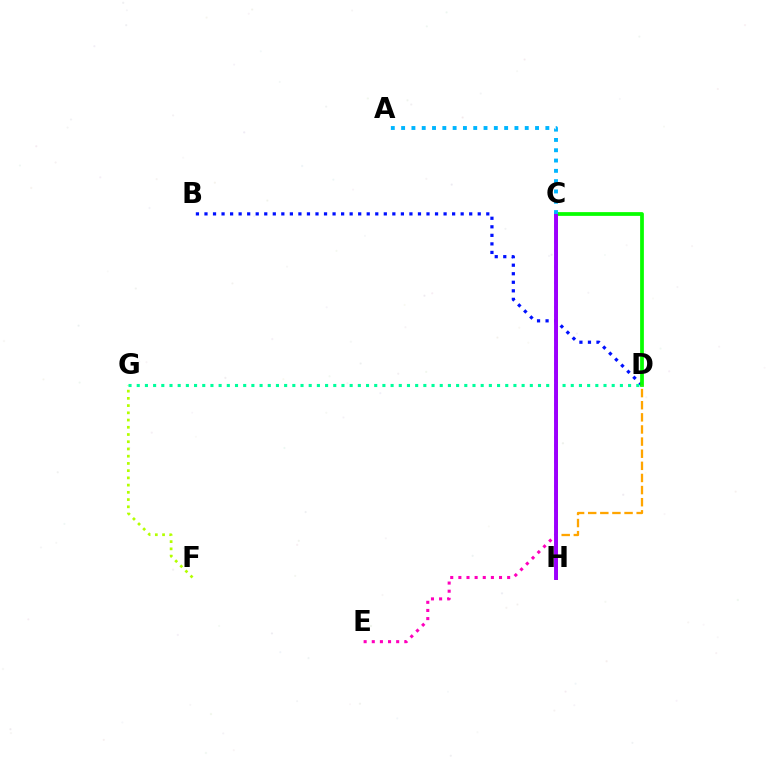{('F', 'G'): [{'color': '#b3ff00', 'line_style': 'dotted', 'thickness': 1.96}], ('B', 'D'): [{'color': '#0010ff', 'line_style': 'dotted', 'thickness': 2.32}], ('C', 'D'): [{'color': '#08ff00', 'line_style': 'solid', 'thickness': 2.71}], ('C', 'H'): [{'color': '#ff0000', 'line_style': 'solid', 'thickness': 2.06}, {'color': '#9b00ff', 'line_style': 'solid', 'thickness': 2.81}], ('C', 'E'): [{'color': '#ff00bd', 'line_style': 'dotted', 'thickness': 2.21}], ('D', 'G'): [{'color': '#00ff9d', 'line_style': 'dotted', 'thickness': 2.22}], ('D', 'H'): [{'color': '#ffa500', 'line_style': 'dashed', 'thickness': 1.65}], ('A', 'C'): [{'color': '#00b5ff', 'line_style': 'dotted', 'thickness': 2.8}]}